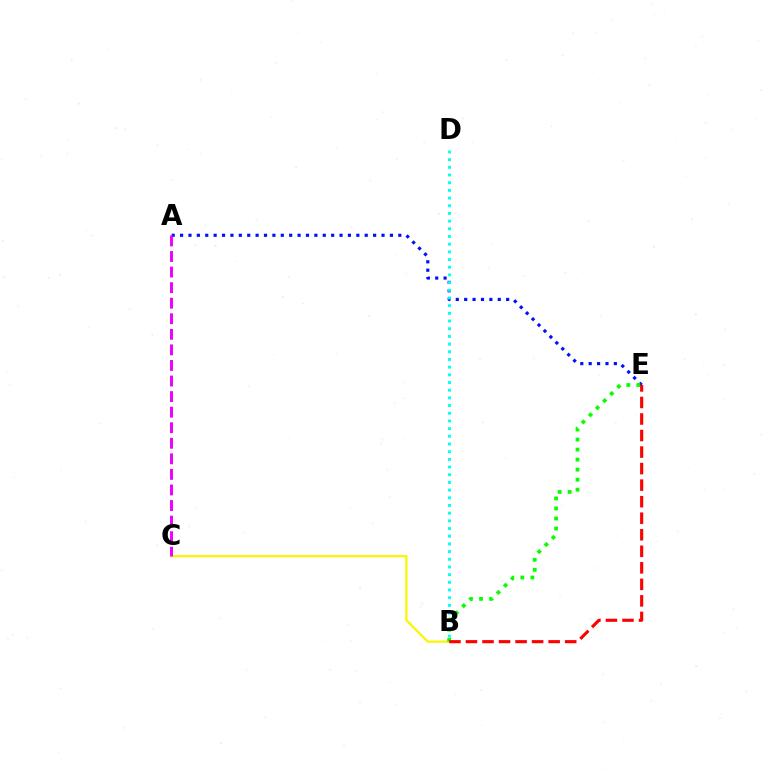{('B', 'C'): [{'color': '#fcf500', 'line_style': 'solid', 'thickness': 1.61}], ('A', 'E'): [{'color': '#0010ff', 'line_style': 'dotted', 'thickness': 2.28}], ('B', 'D'): [{'color': '#00fff6', 'line_style': 'dotted', 'thickness': 2.09}], ('B', 'E'): [{'color': '#08ff00', 'line_style': 'dotted', 'thickness': 2.73}, {'color': '#ff0000', 'line_style': 'dashed', 'thickness': 2.25}], ('A', 'C'): [{'color': '#ee00ff', 'line_style': 'dashed', 'thickness': 2.11}]}